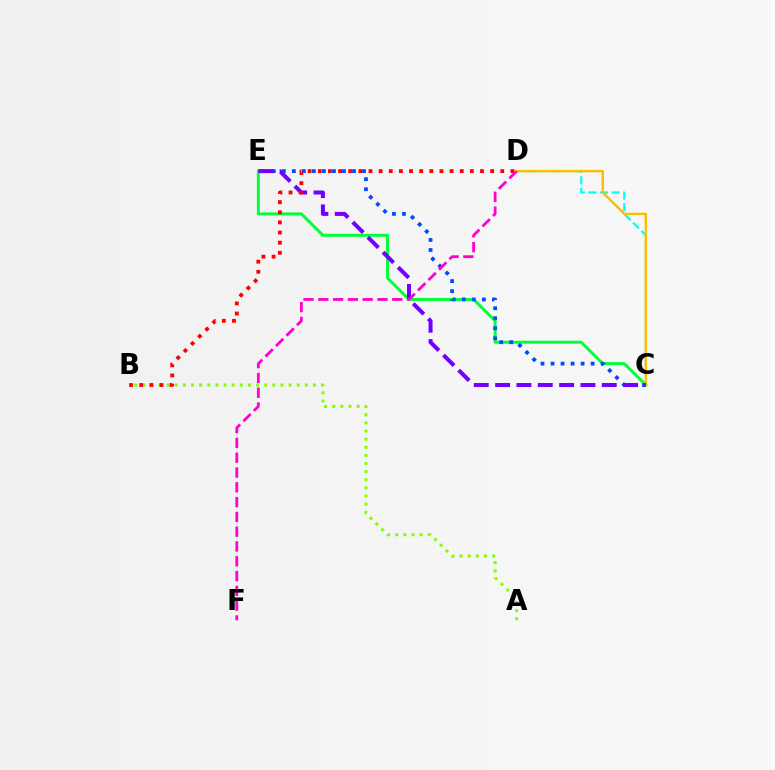{('C', 'D'): [{'color': '#00fff6', 'line_style': 'dashed', 'thickness': 1.58}, {'color': '#ffbd00', 'line_style': 'solid', 'thickness': 1.75}], ('C', 'E'): [{'color': '#00ff39', 'line_style': 'solid', 'thickness': 2.13}, {'color': '#004bff', 'line_style': 'dotted', 'thickness': 2.72}, {'color': '#7200ff', 'line_style': 'dashed', 'thickness': 2.9}], ('A', 'B'): [{'color': '#84ff00', 'line_style': 'dotted', 'thickness': 2.21}], ('B', 'D'): [{'color': '#ff0000', 'line_style': 'dotted', 'thickness': 2.75}], ('D', 'F'): [{'color': '#ff00cf', 'line_style': 'dashed', 'thickness': 2.01}]}